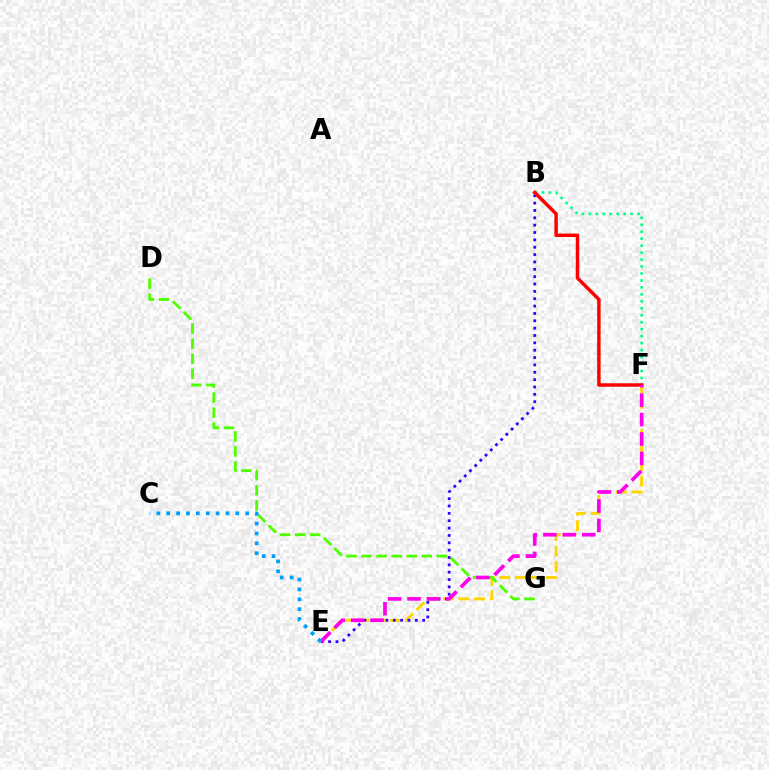{('B', 'F'): [{'color': '#00ff86', 'line_style': 'dotted', 'thickness': 1.89}, {'color': '#ff0000', 'line_style': 'solid', 'thickness': 2.49}], ('E', 'F'): [{'color': '#ffd500', 'line_style': 'dashed', 'thickness': 2.11}, {'color': '#ff00ed', 'line_style': 'dashed', 'thickness': 2.64}], ('D', 'G'): [{'color': '#4fff00', 'line_style': 'dashed', 'thickness': 2.05}], ('B', 'E'): [{'color': '#3700ff', 'line_style': 'dotted', 'thickness': 2.0}], ('C', 'E'): [{'color': '#009eff', 'line_style': 'dotted', 'thickness': 2.68}]}